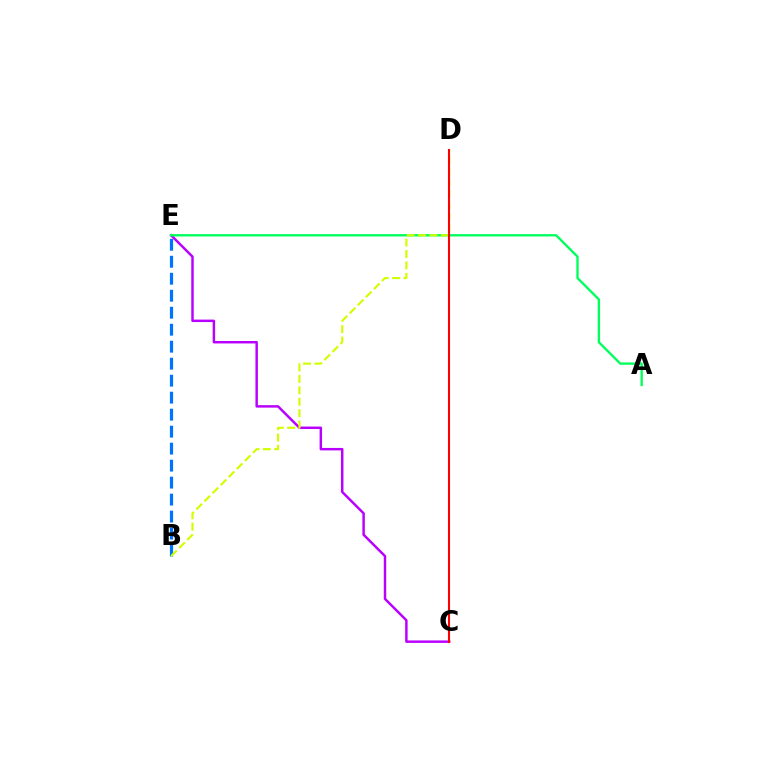{('B', 'E'): [{'color': '#0074ff', 'line_style': 'dashed', 'thickness': 2.31}], ('C', 'E'): [{'color': '#b900ff', 'line_style': 'solid', 'thickness': 1.77}], ('A', 'E'): [{'color': '#00ff5c', 'line_style': 'solid', 'thickness': 1.69}], ('B', 'D'): [{'color': '#d1ff00', 'line_style': 'dashed', 'thickness': 1.55}], ('C', 'D'): [{'color': '#ff0000', 'line_style': 'solid', 'thickness': 1.51}]}